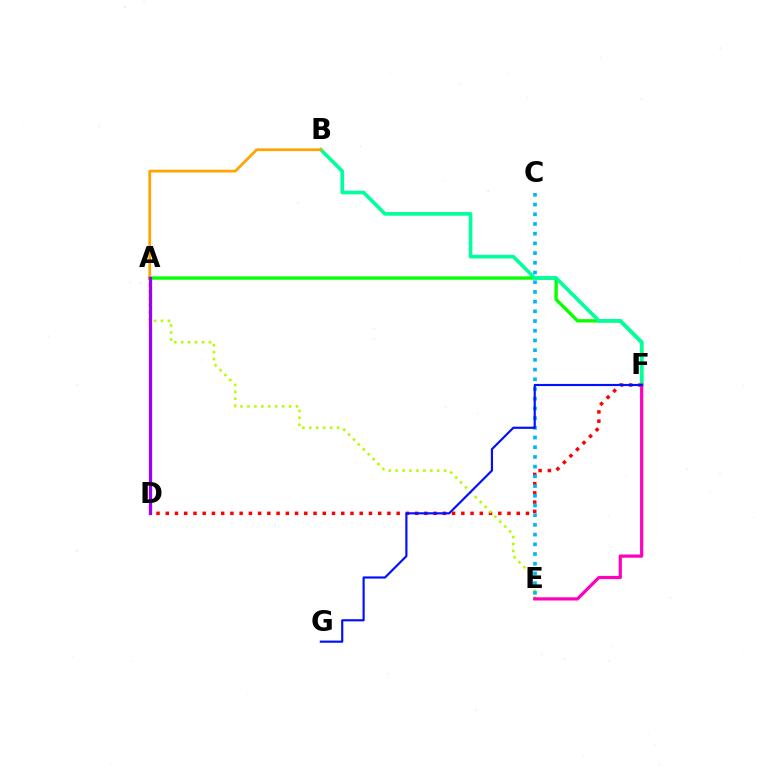{('D', 'F'): [{'color': '#ff0000', 'line_style': 'dotted', 'thickness': 2.51}], ('A', 'F'): [{'color': '#08ff00', 'line_style': 'solid', 'thickness': 2.42}], ('A', 'E'): [{'color': '#b3ff00', 'line_style': 'dotted', 'thickness': 1.88}], ('B', 'F'): [{'color': '#00ff9d', 'line_style': 'solid', 'thickness': 2.62}], ('C', 'E'): [{'color': '#00b5ff', 'line_style': 'dotted', 'thickness': 2.64}], ('E', 'F'): [{'color': '#ff00bd', 'line_style': 'solid', 'thickness': 2.3}], ('A', 'B'): [{'color': '#ffa500', 'line_style': 'solid', 'thickness': 1.98}], ('A', 'D'): [{'color': '#9b00ff', 'line_style': 'solid', 'thickness': 2.35}], ('F', 'G'): [{'color': '#0010ff', 'line_style': 'solid', 'thickness': 1.56}]}